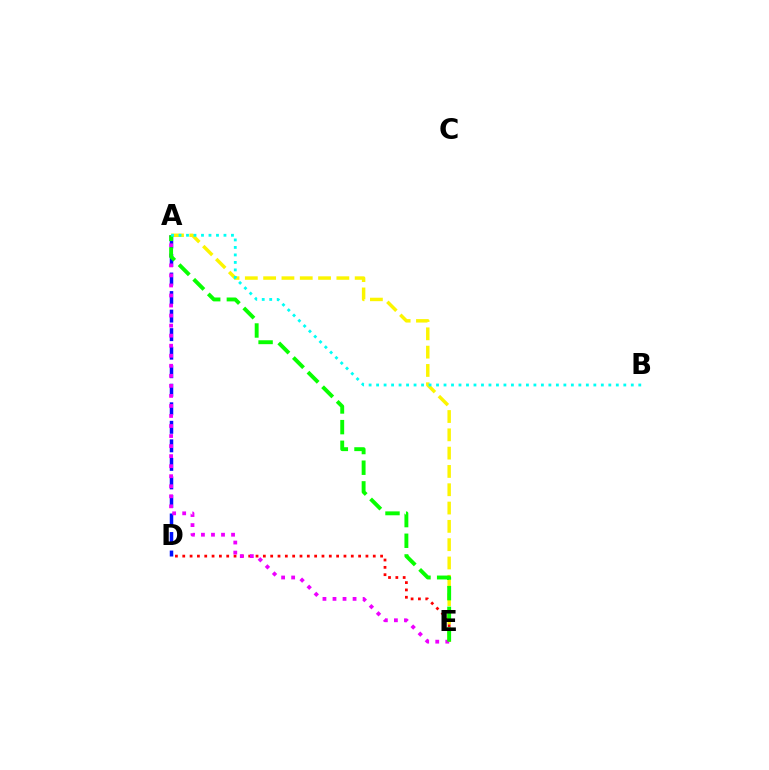{('D', 'E'): [{'color': '#ff0000', 'line_style': 'dotted', 'thickness': 1.99}], ('A', 'E'): [{'color': '#fcf500', 'line_style': 'dashed', 'thickness': 2.49}, {'color': '#ee00ff', 'line_style': 'dotted', 'thickness': 2.73}, {'color': '#08ff00', 'line_style': 'dashed', 'thickness': 2.81}], ('A', 'D'): [{'color': '#0010ff', 'line_style': 'dashed', 'thickness': 2.52}], ('A', 'B'): [{'color': '#00fff6', 'line_style': 'dotted', 'thickness': 2.04}]}